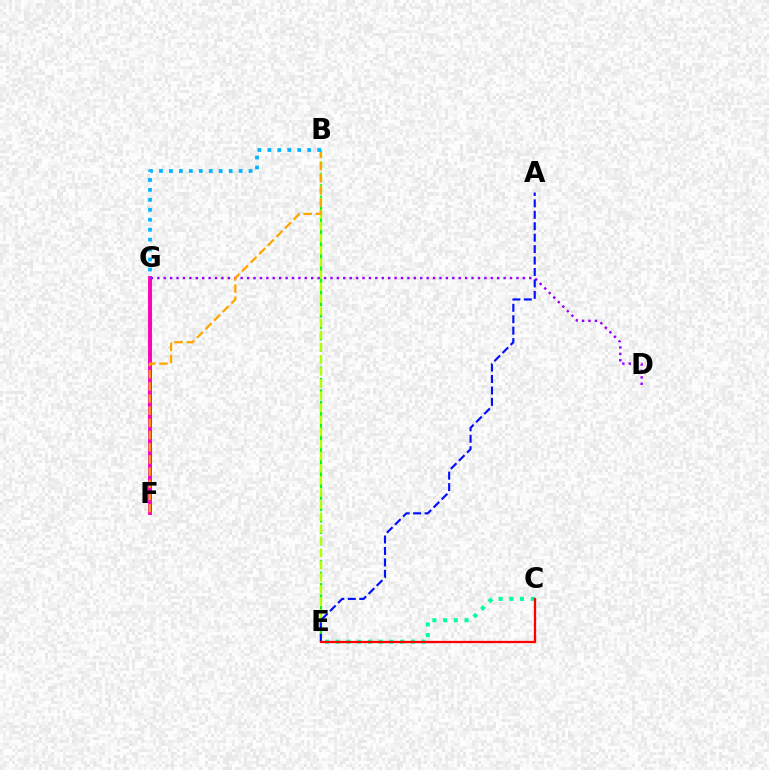{('B', 'E'): [{'color': '#08ff00', 'line_style': 'dashed', 'thickness': 1.55}, {'color': '#b3ff00', 'line_style': 'dashed', 'thickness': 1.64}], ('F', 'G'): [{'color': '#ff00bd', 'line_style': 'solid', 'thickness': 2.83}], ('D', 'G'): [{'color': '#9b00ff', 'line_style': 'dotted', 'thickness': 1.74}], ('B', 'F'): [{'color': '#ffa500', 'line_style': 'dashed', 'thickness': 1.65}], ('B', 'G'): [{'color': '#00b5ff', 'line_style': 'dotted', 'thickness': 2.7}], ('C', 'E'): [{'color': '#00ff9d', 'line_style': 'dotted', 'thickness': 2.91}, {'color': '#ff0000', 'line_style': 'solid', 'thickness': 1.64}], ('A', 'E'): [{'color': '#0010ff', 'line_style': 'dashed', 'thickness': 1.55}]}